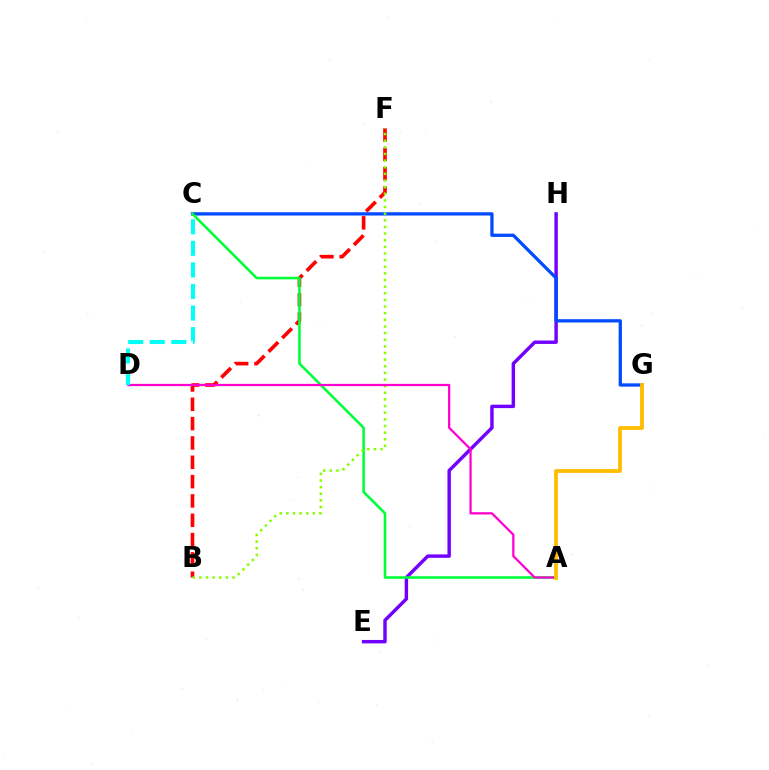{('B', 'F'): [{'color': '#ff0000', 'line_style': 'dashed', 'thickness': 2.63}, {'color': '#84ff00', 'line_style': 'dotted', 'thickness': 1.8}], ('E', 'H'): [{'color': '#7200ff', 'line_style': 'solid', 'thickness': 2.47}], ('C', 'G'): [{'color': '#004bff', 'line_style': 'solid', 'thickness': 2.36}], ('A', 'C'): [{'color': '#00ff39', 'line_style': 'solid', 'thickness': 1.86}], ('A', 'D'): [{'color': '#ff00cf', 'line_style': 'solid', 'thickness': 1.63}], ('C', 'D'): [{'color': '#00fff6', 'line_style': 'dashed', 'thickness': 2.93}], ('A', 'G'): [{'color': '#ffbd00', 'line_style': 'solid', 'thickness': 2.74}]}